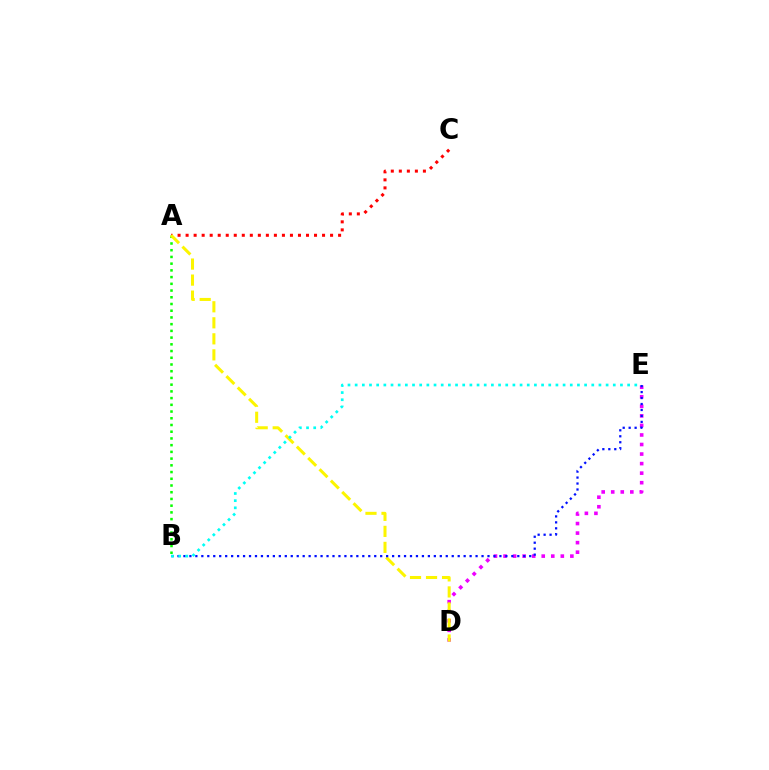{('D', 'E'): [{'color': '#ee00ff', 'line_style': 'dotted', 'thickness': 2.59}], ('A', 'C'): [{'color': '#ff0000', 'line_style': 'dotted', 'thickness': 2.18}], ('A', 'B'): [{'color': '#08ff00', 'line_style': 'dotted', 'thickness': 1.83}], ('A', 'D'): [{'color': '#fcf500', 'line_style': 'dashed', 'thickness': 2.18}], ('B', 'E'): [{'color': '#0010ff', 'line_style': 'dotted', 'thickness': 1.62}, {'color': '#00fff6', 'line_style': 'dotted', 'thickness': 1.95}]}